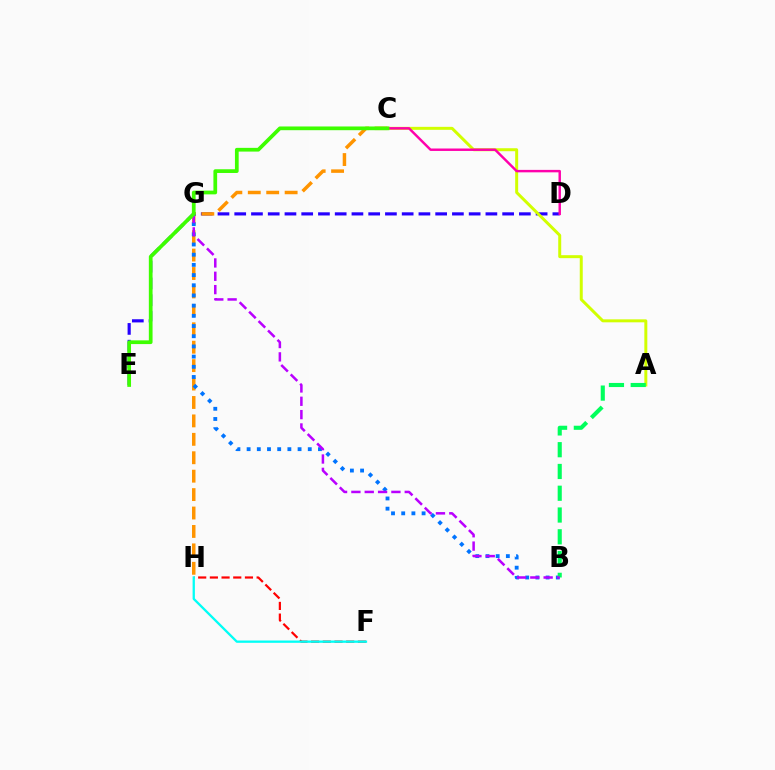{('D', 'E'): [{'color': '#2500ff', 'line_style': 'dashed', 'thickness': 2.27}], ('A', 'C'): [{'color': '#d1ff00', 'line_style': 'solid', 'thickness': 2.14}], ('C', 'H'): [{'color': '#ff9400', 'line_style': 'dashed', 'thickness': 2.5}], ('F', 'H'): [{'color': '#ff0000', 'line_style': 'dashed', 'thickness': 1.59}, {'color': '#00fff6', 'line_style': 'solid', 'thickness': 1.66}], ('B', 'G'): [{'color': '#0074ff', 'line_style': 'dotted', 'thickness': 2.77}, {'color': '#b900ff', 'line_style': 'dashed', 'thickness': 1.81}], ('A', 'B'): [{'color': '#00ff5c', 'line_style': 'dashed', 'thickness': 2.96}], ('C', 'D'): [{'color': '#ff00ac', 'line_style': 'solid', 'thickness': 1.76}], ('C', 'E'): [{'color': '#3dff00', 'line_style': 'solid', 'thickness': 2.68}]}